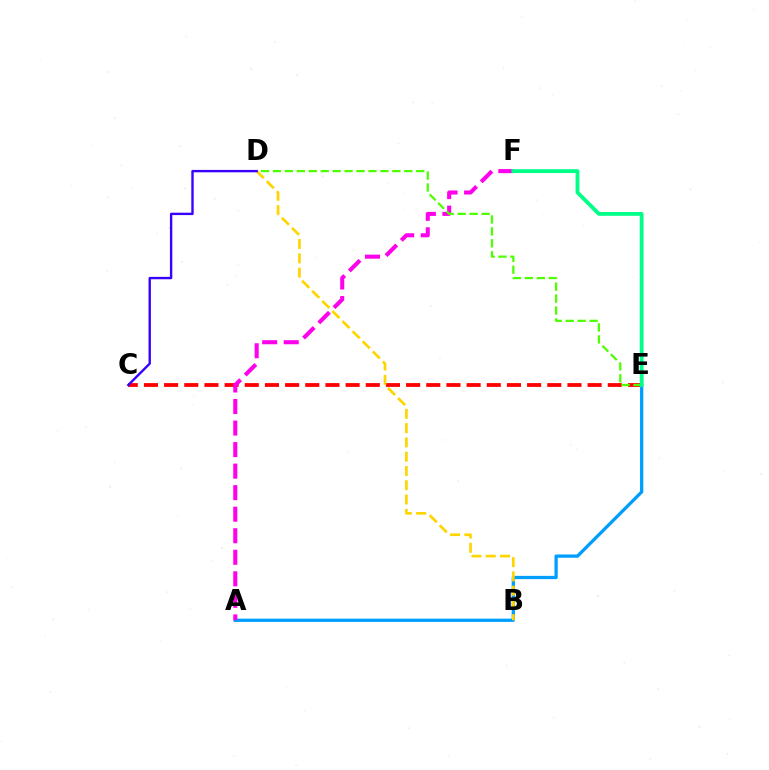{('C', 'E'): [{'color': '#ff0000', 'line_style': 'dashed', 'thickness': 2.74}], ('A', 'E'): [{'color': '#009eff', 'line_style': 'solid', 'thickness': 2.36}], ('A', 'F'): [{'color': '#ff00ed', 'line_style': 'dashed', 'thickness': 2.93}], ('B', 'D'): [{'color': '#ffd500', 'line_style': 'dashed', 'thickness': 1.94}], ('D', 'E'): [{'color': '#4fff00', 'line_style': 'dashed', 'thickness': 1.62}], ('E', 'F'): [{'color': '#00ff86', 'line_style': 'solid', 'thickness': 2.76}], ('C', 'D'): [{'color': '#3700ff', 'line_style': 'solid', 'thickness': 1.72}]}